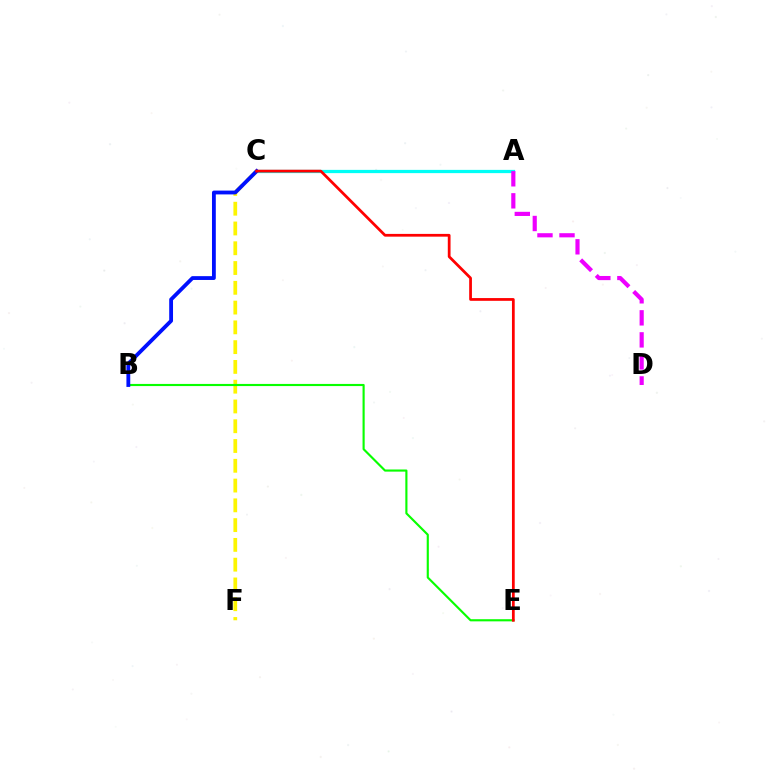{('C', 'F'): [{'color': '#fcf500', 'line_style': 'dashed', 'thickness': 2.69}], ('A', 'C'): [{'color': '#00fff6', 'line_style': 'solid', 'thickness': 2.34}], ('B', 'E'): [{'color': '#08ff00', 'line_style': 'solid', 'thickness': 1.54}], ('B', 'C'): [{'color': '#0010ff', 'line_style': 'solid', 'thickness': 2.75}], ('A', 'D'): [{'color': '#ee00ff', 'line_style': 'dashed', 'thickness': 2.99}], ('C', 'E'): [{'color': '#ff0000', 'line_style': 'solid', 'thickness': 1.98}]}